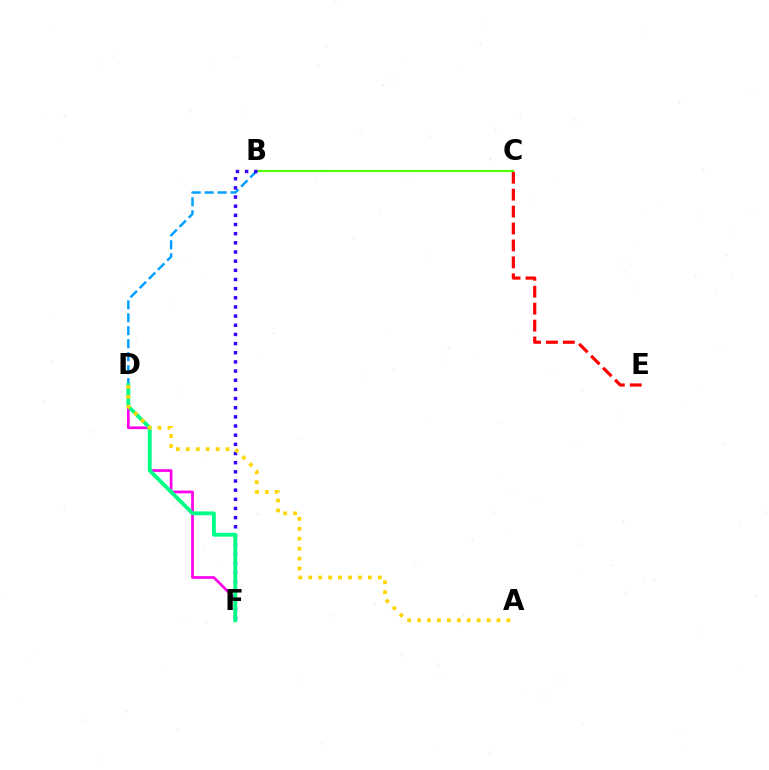{('C', 'E'): [{'color': '#ff0000', 'line_style': 'dashed', 'thickness': 2.3}], ('B', 'C'): [{'color': '#4fff00', 'line_style': 'solid', 'thickness': 1.54}], ('B', 'D'): [{'color': '#009eff', 'line_style': 'dashed', 'thickness': 1.76}], ('D', 'F'): [{'color': '#ff00ed', 'line_style': 'solid', 'thickness': 1.95}, {'color': '#00ff86', 'line_style': 'solid', 'thickness': 2.76}], ('B', 'F'): [{'color': '#3700ff', 'line_style': 'dotted', 'thickness': 2.49}], ('A', 'D'): [{'color': '#ffd500', 'line_style': 'dotted', 'thickness': 2.7}]}